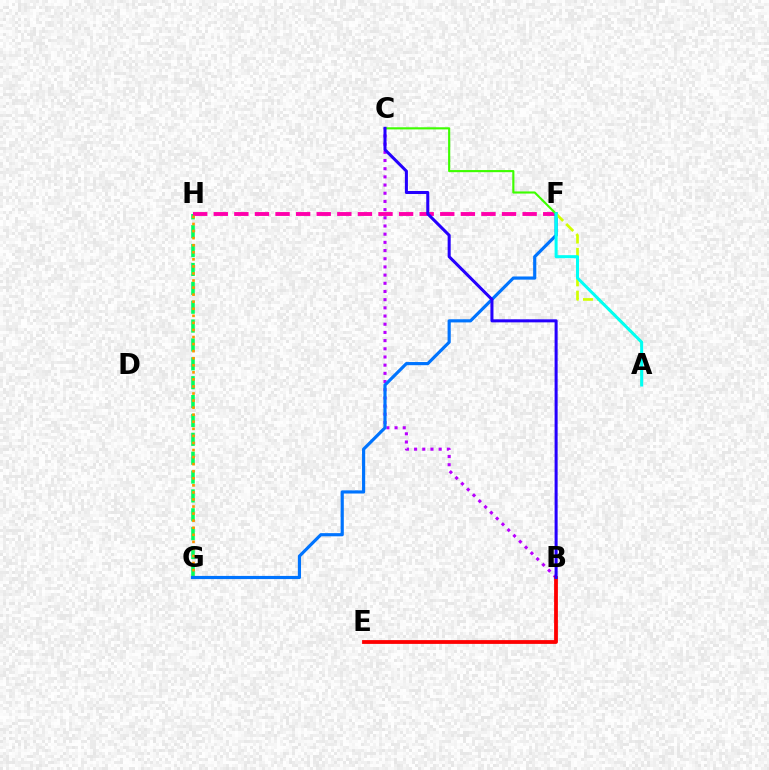{('G', 'H'): [{'color': '#00ff5c', 'line_style': 'dashed', 'thickness': 2.56}, {'color': '#ff9400', 'line_style': 'dotted', 'thickness': 1.92}], ('F', 'H'): [{'color': '#ff00ac', 'line_style': 'dashed', 'thickness': 2.8}], ('B', 'C'): [{'color': '#b900ff', 'line_style': 'dotted', 'thickness': 2.22}, {'color': '#2500ff', 'line_style': 'solid', 'thickness': 2.19}], ('F', 'G'): [{'color': '#0074ff', 'line_style': 'solid', 'thickness': 2.28}], ('A', 'F'): [{'color': '#d1ff00', 'line_style': 'dashed', 'thickness': 1.94}, {'color': '#00fff6', 'line_style': 'solid', 'thickness': 2.17}], ('B', 'E'): [{'color': '#ff0000', 'line_style': 'solid', 'thickness': 2.73}], ('C', 'F'): [{'color': '#3dff00', 'line_style': 'solid', 'thickness': 1.54}]}